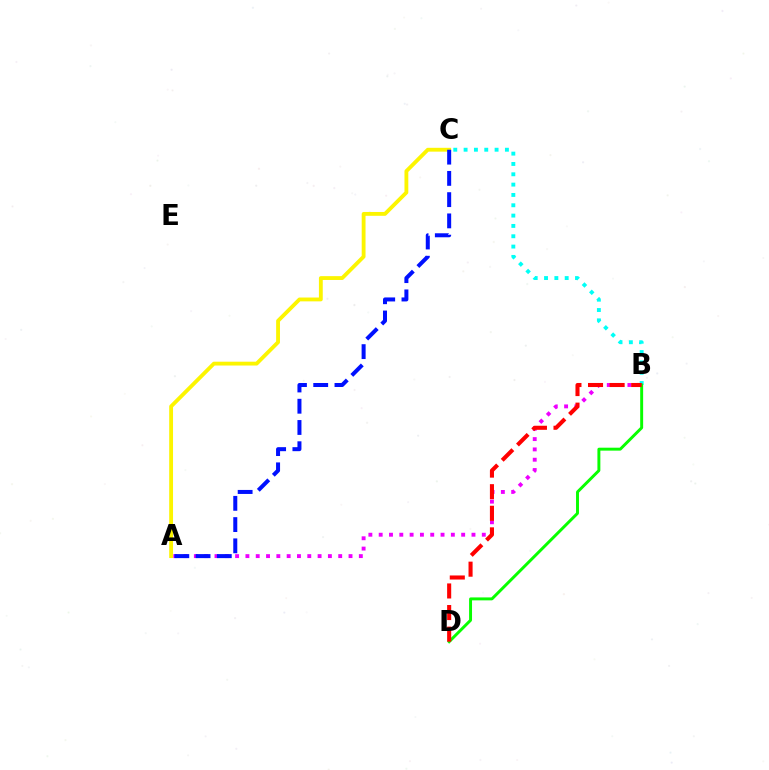{('B', 'C'): [{'color': '#00fff6', 'line_style': 'dotted', 'thickness': 2.81}], ('A', 'B'): [{'color': '#ee00ff', 'line_style': 'dotted', 'thickness': 2.8}], ('B', 'D'): [{'color': '#08ff00', 'line_style': 'solid', 'thickness': 2.12}, {'color': '#ff0000', 'line_style': 'dashed', 'thickness': 2.93}], ('A', 'C'): [{'color': '#fcf500', 'line_style': 'solid', 'thickness': 2.76}, {'color': '#0010ff', 'line_style': 'dashed', 'thickness': 2.89}]}